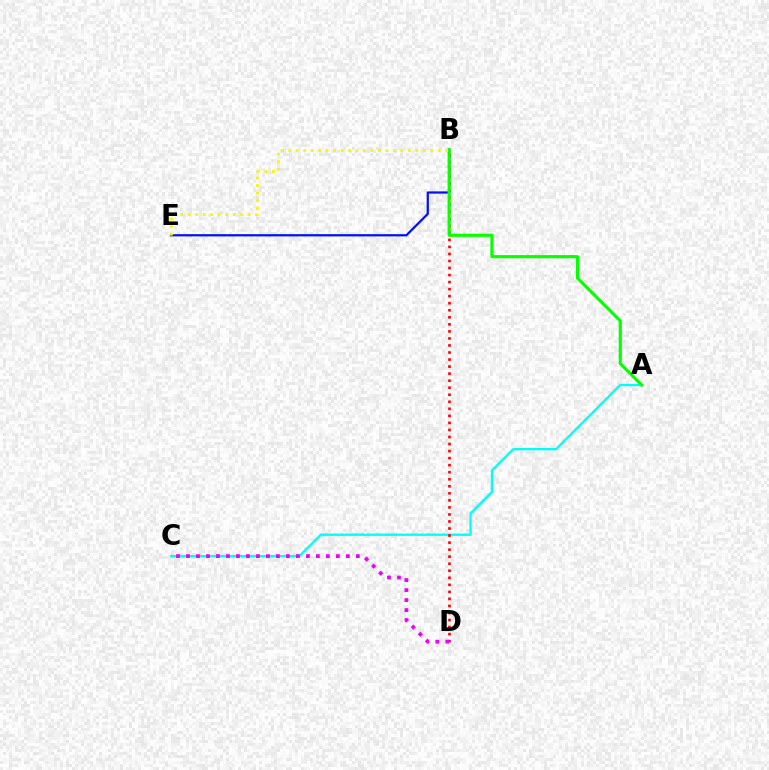{('B', 'E'): [{'color': '#0010ff', 'line_style': 'solid', 'thickness': 1.61}, {'color': '#fcf500', 'line_style': 'dotted', 'thickness': 2.03}], ('A', 'C'): [{'color': '#00fff6', 'line_style': 'solid', 'thickness': 1.67}], ('B', 'D'): [{'color': '#ff0000', 'line_style': 'dotted', 'thickness': 1.91}], ('A', 'B'): [{'color': '#08ff00', 'line_style': 'solid', 'thickness': 2.25}], ('C', 'D'): [{'color': '#ee00ff', 'line_style': 'dotted', 'thickness': 2.72}]}